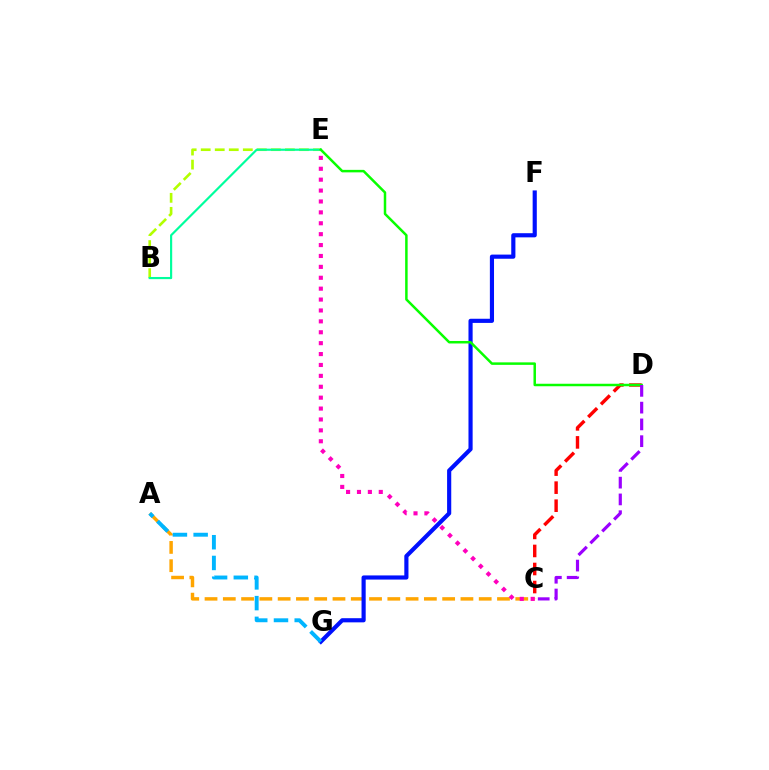{('A', 'C'): [{'color': '#ffa500', 'line_style': 'dashed', 'thickness': 2.48}], ('C', 'D'): [{'color': '#ff0000', 'line_style': 'dashed', 'thickness': 2.45}, {'color': '#9b00ff', 'line_style': 'dashed', 'thickness': 2.28}], ('B', 'E'): [{'color': '#b3ff00', 'line_style': 'dashed', 'thickness': 1.91}, {'color': '#00ff9d', 'line_style': 'solid', 'thickness': 1.56}], ('F', 'G'): [{'color': '#0010ff', 'line_style': 'solid', 'thickness': 2.99}], ('D', 'E'): [{'color': '#08ff00', 'line_style': 'solid', 'thickness': 1.8}], ('A', 'G'): [{'color': '#00b5ff', 'line_style': 'dashed', 'thickness': 2.82}], ('C', 'E'): [{'color': '#ff00bd', 'line_style': 'dotted', 'thickness': 2.96}]}